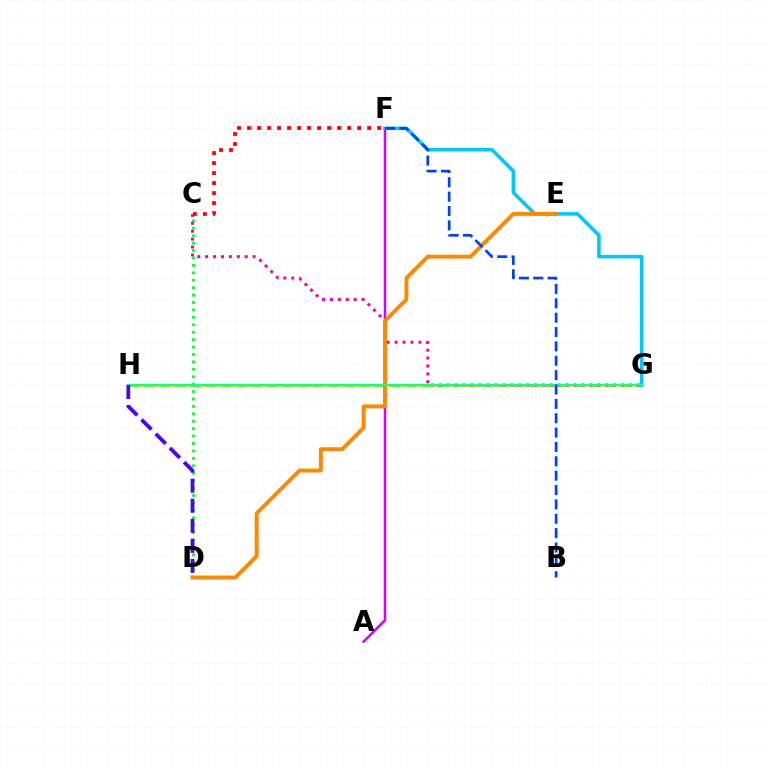{('G', 'H'): [{'color': '#eeff00', 'line_style': 'solid', 'thickness': 1.81}, {'color': '#66ff00', 'line_style': 'dashed', 'thickness': 2.09}, {'color': '#00ffaf', 'line_style': 'solid', 'thickness': 1.56}], ('A', 'F'): [{'color': '#d600ff', 'line_style': 'solid', 'thickness': 1.84}], ('C', 'D'): [{'color': '#00ff27', 'line_style': 'dotted', 'thickness': 2.02}], ('F', 'G'): [{'color': '#00c7ff', 'line_style': 'solid', 'thickness': 2.55}], ('C', 'G'): [{'color': '#ff00a0', 'line_style': 'dotted', 'thickness': 2.15}], ('D', 'E'): [{'color': '#ff8800', 'line_style': 'solid', 'thickness': 2.82}], ('C', 'F'): [{'color': '#ff0000', 'line_style': 'dotted', 'thickness': 2.72}], ('B', 'F'): [{'color': '#003fff', 'line_style': 'dashed', 'thickness': 1.95}], ('D', 'H'): [{'color': '#4f00ff', 'line_style': 'dashed', 'thickness': 2.72}]}